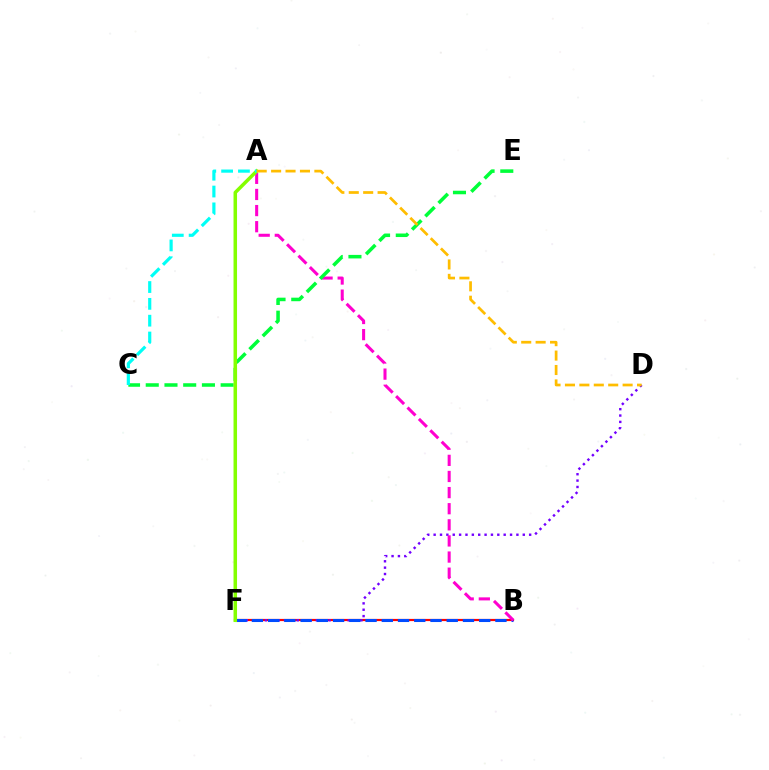{('B', 'F'): [{'color': '#ff0000', 'line_style': 'solid', 'thickness': 1.58}, {'color': '#004bff', 'line_style': 'dashed', 'thickness': 2.21}], ('D', 'F'): [{'color': '#7200ff', 'line_style': 'dotted', 'thickness': 1.73}], ('A', 'B'): [{'color': '#ff00cf', 'line_style': 'dashed', 'thickness': 2.19}], ('C', 'E'): [{'color': '#00ff39', 'line_style': 'dashed', 'thickness': 2.54}], ('A', 'F'): [{'color': '#84ff00', 'line_style': 'solid', 'thickness': 2.53}], ('A', 'C'): [{'color': '#00fff6', 'line_style': 'dashed', 'thickness': 2.29}], ('A', 'D'): [{'color': '#ffbd00', 'line_style': 'dashed', 'thickness': 1.96}]}